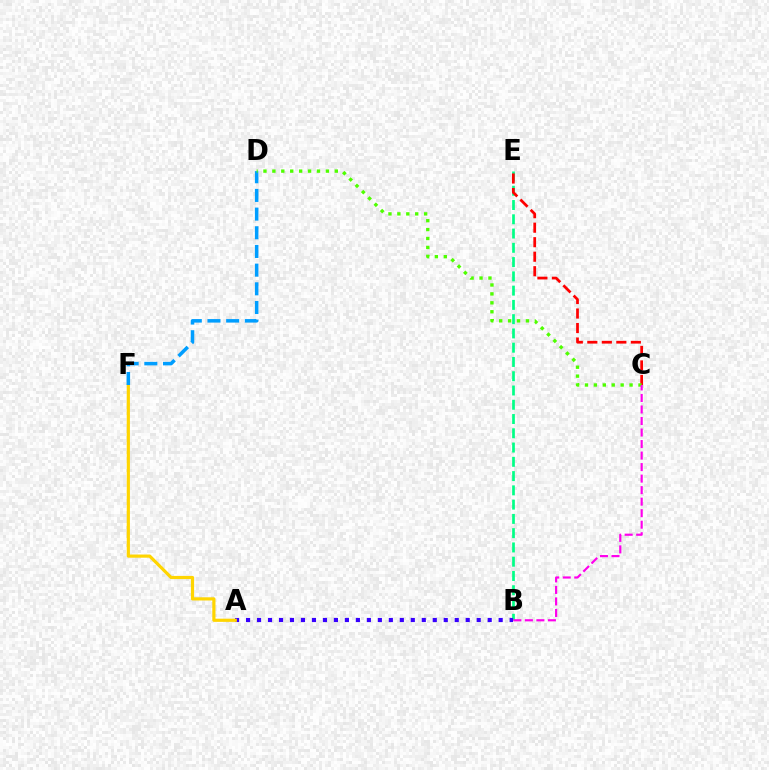{('B', 'E'): [{'color': '#00ff86', 'line_style': 'dashed', 'thickness': 1.94}], ('A', 'B'): [{'color': '#3700ff', 'line_style': 'dotted', 'thickness': 2.98}], ('A', 'F'): [{'color': '#ffd500', 'line_style': 'solid', 'thickness': 2.29}], ('D', 'F'): [{'color': '#009eff', 'line_style': 'dashed', 'thickness': 2.54}], ('C', 'E'): [{'color': '#ff0000', 'line_style': 'dashed', 'thickness': 1.97}], ('C', 'D'): [{'color': '#4fff00', 'line_style': 'dotted', 'thickness': 2.42}], ('B', 'C'): [{'color': '#ff00ed', 'line_style': 'dashed', 'thickness': 1.57}]}